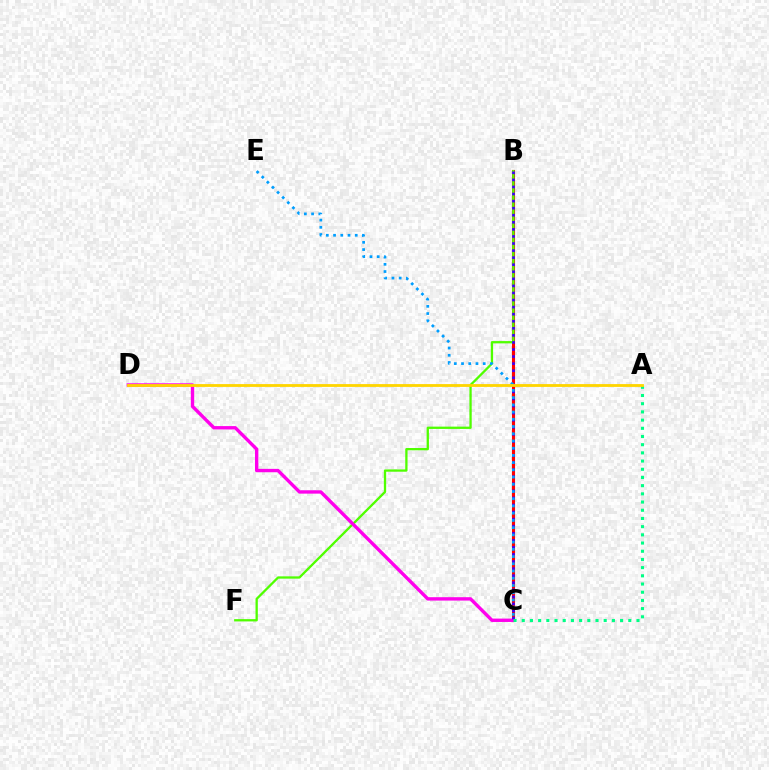{('B', 'C'): [{'color': '#ff0000', 'line_style': 'solid', 'thickness': 2.23}, {'color': '#3700ff', 'line_style': 'dotted', 'thickness': 1.92}], ('B', 'F'): [{'color': '#4fff00', 'line_style': 'solid', 'thickness': 1.66}], ('C', 'D'): [{'color': '#ff00ed', 'line_style': 'solid', 'thickness': 2.43}], ('C', 'E'): [{'color': '#009eff', 'line_style': 'dotted', 'thickness': 1.96}], ('A', 'C'): [{'color': '#00ff86', 'line_style': 'dotted', 'thickness': 2.23}], ('A', 'D'): [{'color': '#ffd500', 'line_style': 'solid', 'thickness': 2.03}]}